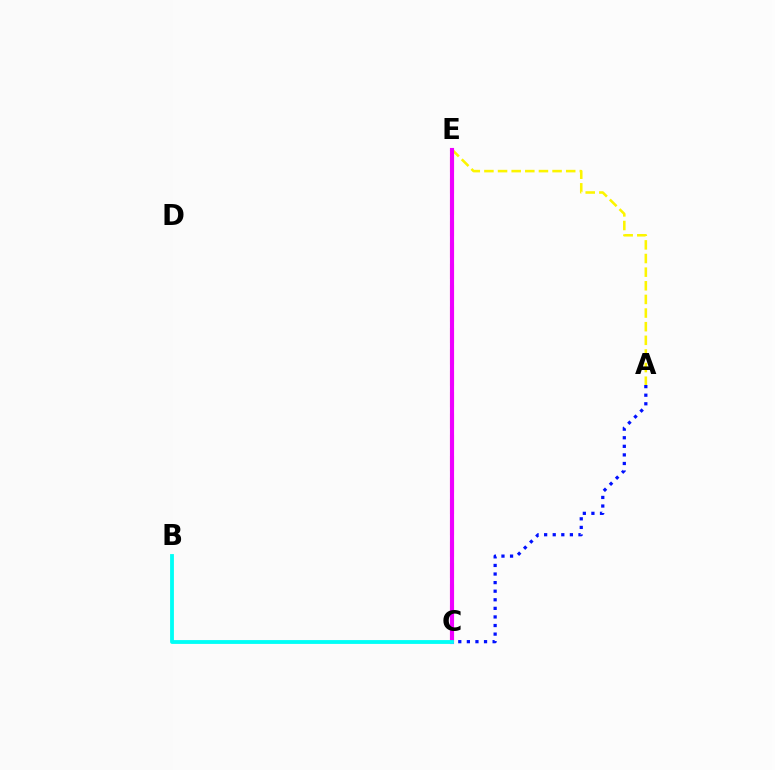{('C', 'E'): [{'color': '#08ff00', 'line_style': 'solid', 'thickness': 2.13}, {'color': '#ff0000', 'line_style': 'dashed', 'thickness': 2.9}, {'color': '#ee00ff', 'line_style': 'solid', 'thickness': 2.96}], ('A', 'C'): [{'color': '#0010ff', 'line_style': 'dotted', 'thickness': 2.33}], ('A', 'E'): [{'color': '#fcf500', 'line_style': 'dashed', 'thickness': 1.85}], ('B', 'C'): [{'color': '#00fff6', 'line_style': 'solid', 'thickness': 2.75}]}